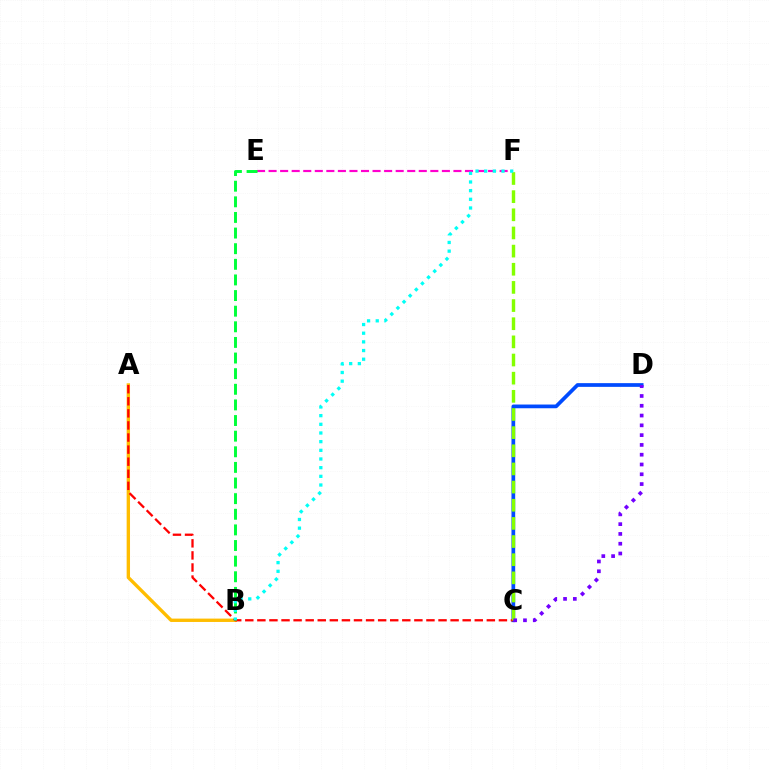{('A', 'B'): [{'color': '#ffbd00', 'line_style': 'solid', 'thickness': 2.42}], ('C', 'D'): [{'color': '#004bff', 'line_style': 'solid', 'thickness': 2.68}, {'color': '#7200ff', 'line_style': 'dotted', 'thickness': 2.66}], ('A', 'C'): [{'color': '#ff0000', 'line_style': 'dashed', 'thickness': 1.64}], ('E', 'F'): [{'color': '#ff00cf', 'line_style': 'dashed', 'thickness': 1.57}], ('C', 'F'): [{'color': '#84ff00', 'line_style': 'dashed', 'thickness': 2.47}], ('B', 'E'): [{'color': '#00ff39', 'line_style': 'dashed', 'thickness': 2.12}], ('B', 'F'): [{'color': '#00fff6', 'line_style': 'dotted', 'thickness': 2.36}]}